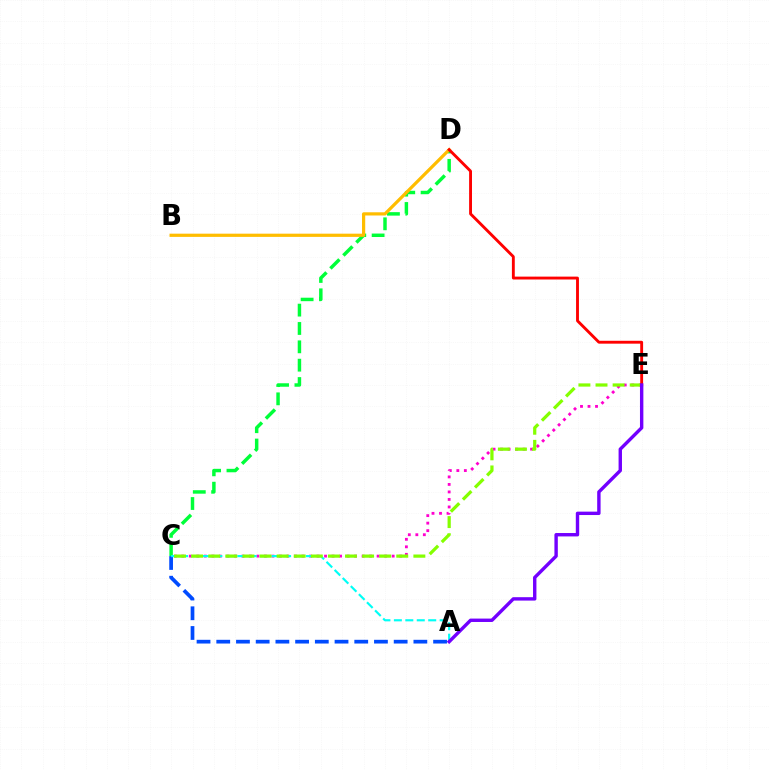{('C', 'E'): [{'color': '#ff00cf', 'line_style': 'dotted', 'thickness': 2.04}, {'color': '#84ff00', 'line_style': 'dashed', 'thickness': 2.32}], ('C', 'D'): [{'color': '#00ff39', 'line_style': 'dashed', 'thickness': 2.49}], ('B', 'D'): [{'color': '#ffbd00', 'line_style': 'solid', 'thickness': 2.31}], ('A', 'C'): [{'color': '#004bff', 'line_style': 'dashed', 'thickness': 2.68}, {'color': '#00fff6', 'line_style': 'dashed', 'thickness': 1.56}], ('D', 'E'): [{'color': '#ff0000', 'line_style': 'solid', 'thickness': 2.07}], ('A', 'E'): [{'color': '#7200ff', 'line_style': 'solid', 'thickness': 2.45}]}